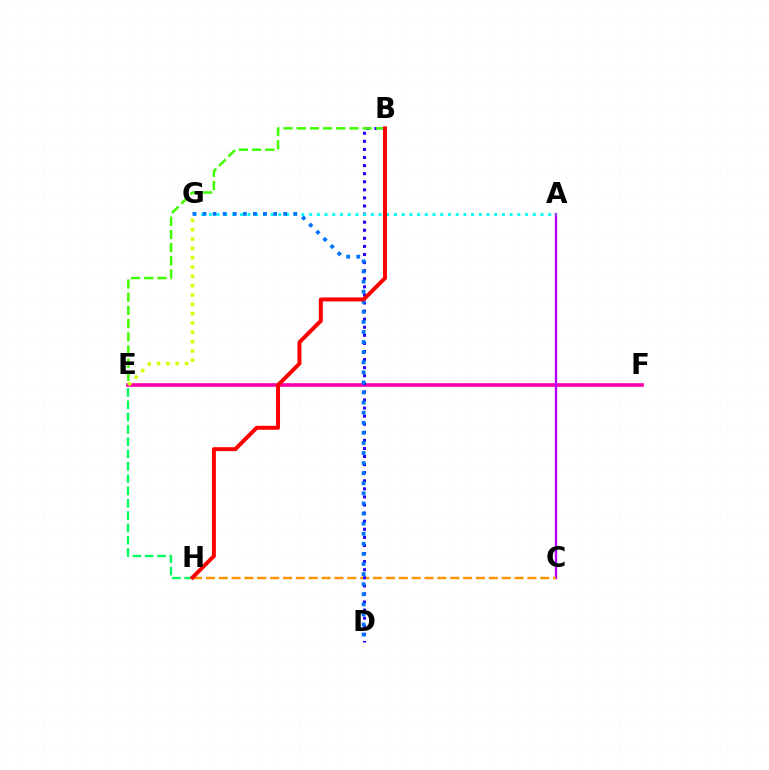{('E', 'F'): [{'color': '#ff00ac', 'line_style': 'solid', 'thickness': 2.64}], ('E', 'H'): [{'color': '#00ff5c', 'line_style': 'dashed', 'thickness': 1.67}], ('A', 'C'): [{'color': '#b900ff', 'line_style': 'solid', 'thickness': 1.7}], ('C', 'H'): [{'color': '#ff9400', 'line_style': 'dashed', 'thickness': 1.75}], ('B', 'D'): [{'color': '#2500ff', 'line_style': 'dotted', 'thickness': 2.2}], ('A', 'G'): [{'color': '#00fff6', 'line_style': 'dotted', 'thickness': 2.1}], ('B', 'E'): [{'color': '#3dff00', 'line_style': 'dashed', 'thickness': 1.79}], ('E', 'G'): [{'color': '#d1ff00', 'line_style': 'dotted', 'thickness': 2.53}], ('D', 'G'): [{'color': '#0074ff', 'line_style': 'dotted', 'thickness': 2.74}], ('B', 'H'): [{'color': '#ff0000', 'line_style': 'solid', 'thickness': 2.86}]}